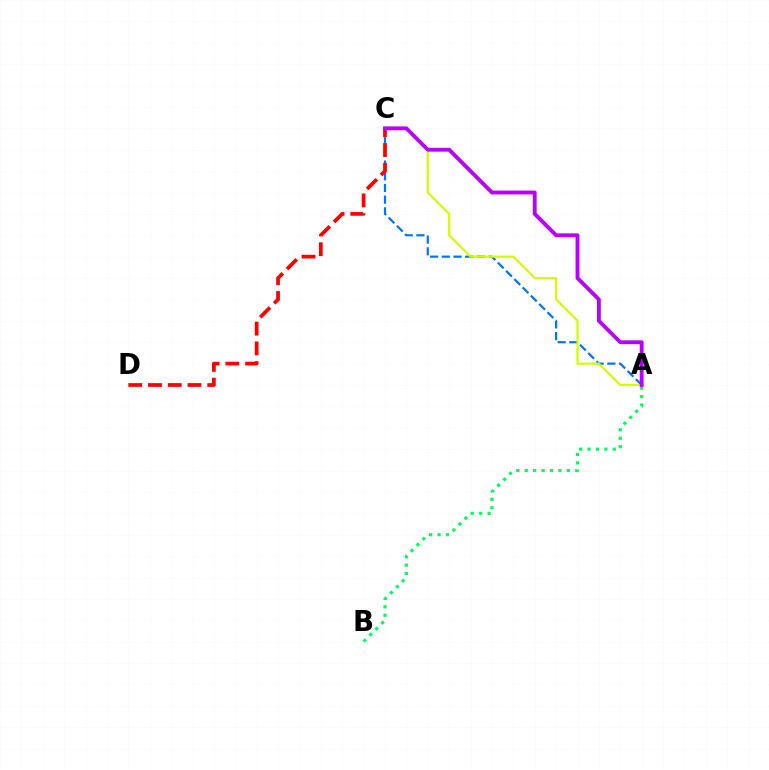{('A', 'B'): [{'color': '#00ff5c', 'line_style': 'dotted', 'thickness': 2.29}], ('A', 'C'): [{'color': '#0074ff', 'line_style': 'dashed', 'thickness': 1.59}, {'color': '#d1ff00', 'line_style': 'solid', 'thickness': 1.57}, {'color': '#b900ff', 'line_style': 'solid', 'thickness': 2.77}], ('C', 'D'): [{'color': '#ff0000', 'line_style': 'dashed', 'thickness': 2.68}]}